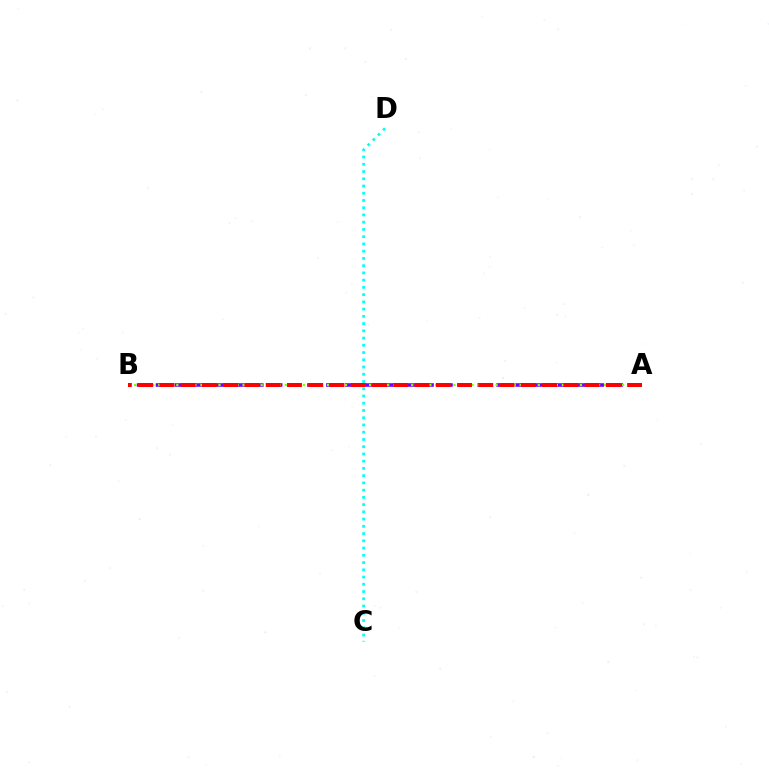{('A', 'B'): [{'color': '#7200ff', 'line_style': 'dashed', 'thickness': 2.57}, {'color': '#84ff00', 'line_style': 'dotted', 'thickness': 1.64}, {'color': '#ff0000', 'line_style': 'dashed', 'thickness': 2.89}], ('C', 'D'): [{'color': '#00fff6', 'line_style': 'dotted', 'thickness': 1.97}]}